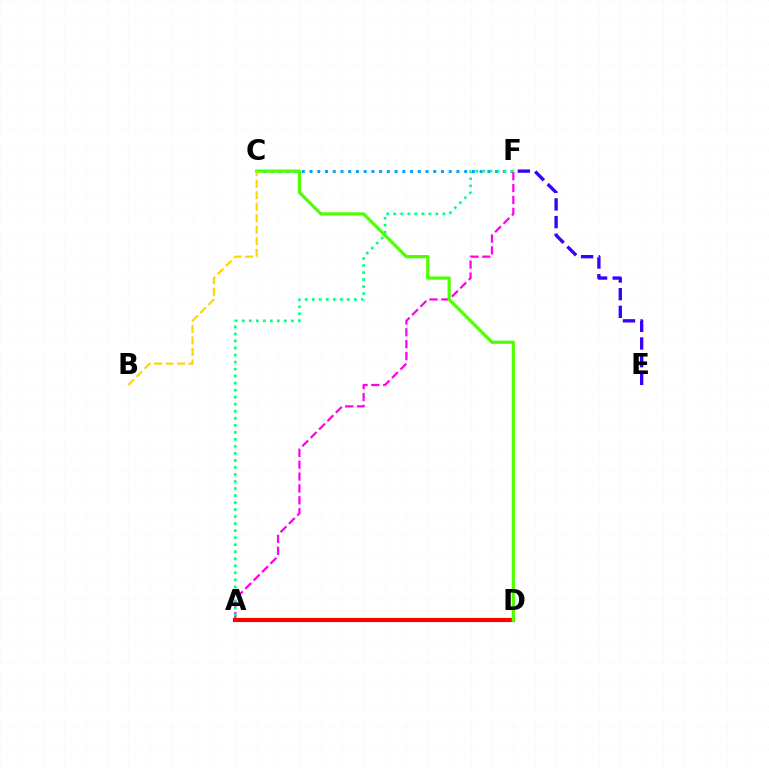{('C', 'F'): [{'color': '#009eff', 'line_style': 'dotted', 'thickness': 2.1}], ('E', 'F'): [{'color': '#3700ff', 'line_style': 'dashed', 'thickness': 2.4}], ('A', 'F'): [{'color': '#ff00ed', 'line_style': 'dashed', 'thickness': 1.61}, {'color': '#00ff86', 'line_style': 'dotted', 'thickness': 1.91}], ('A', 'D'): [{'color': '#ff0000', 'line_style': 'solid', 'thickness': 2.99}], ('C', 'D'): [{'color': '#4fff00', 'line_style': 'solid', 'thickness': 2.31}], ('B', 'C'): [{'color': '#ffd500', 'line_style': 'dashed', 'thickness': 1.57}]}